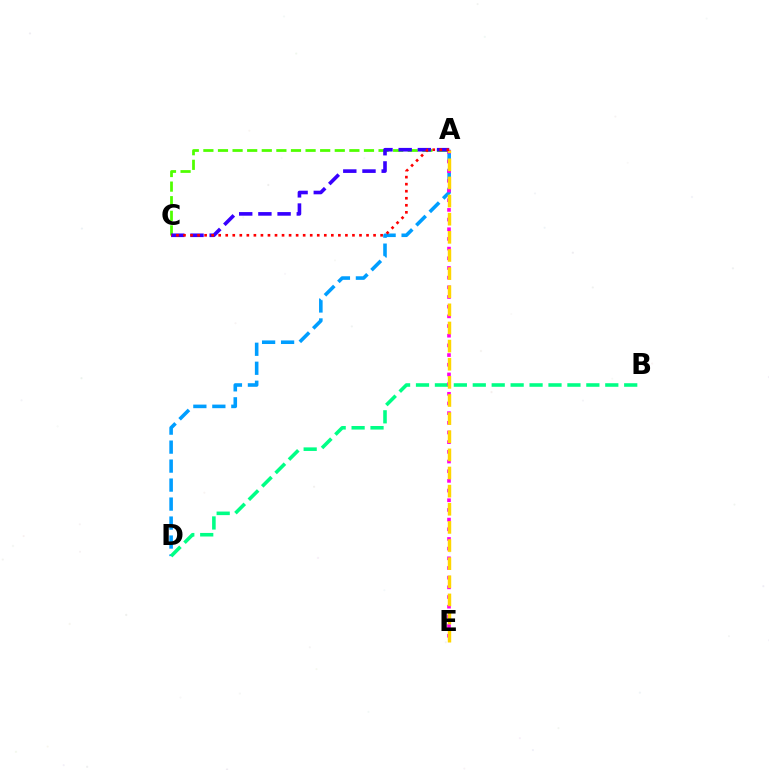{('A', 'D'): [{'color': '#009eff', 'line_style': 'dashed', 'thickness': 2.58}], ('A', 'C'): [{'color': '#4fff00', 'line_style': 'dashed', 'thickness': 1.98}, {'color': '#3700ff', 'line_style': 'dashed', 'thickness': 2.61}, {'color': '#ff0000', 'line_style': 'dotted', 'thickness': 1.91}], ('B', 'D'): [{'color': '#00ff86', 'line_style': 'dashed', 'thickness': 2.57}], ('A', 'E'): [{'color': '#ff00ed', 'line_style': 'dotted', 'thickness': 2.63}, {'color': '#ffd500', 'line_style': 'dashed', 'thickness': 2.46}]}